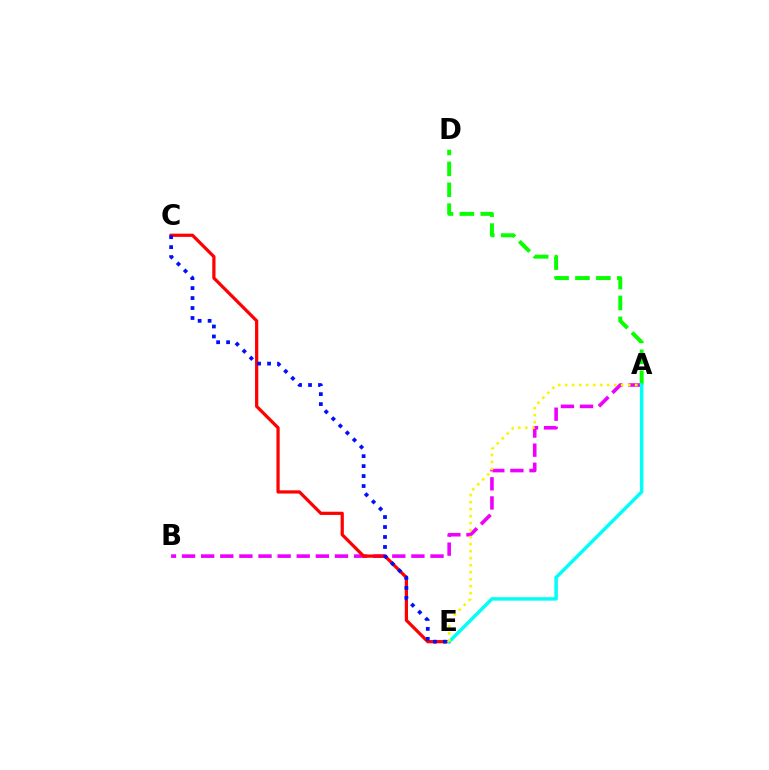{('A', 'B'): [{'color': '#ee00ff', 'line_style': 'dashed', 'thickness': 2.6}], ('A', 'D'): [{'color': '#08ff00', 'line_style': 'dashed', 'thickness': 2.84}], ('C', 'E'): [{'color': '#ff0000', 'line_style': 'solid', 'thickness': 2.32}, {'color': '#0010ff', 'line_style': 'dotted', 'thickness': 2.71}], ('A', 'E'): [{'color': '#00fff6', 'line_style': 'solid', 'thickness': 2.5}, {'color': '#fcf500', 'line_style': 'dotted', 'thickness': 1.9}]}